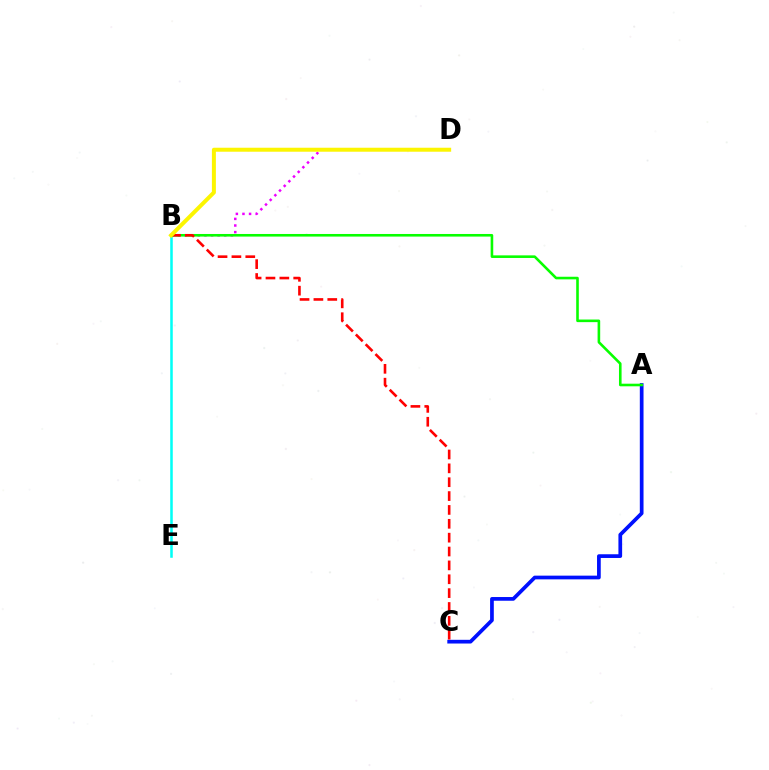{('A', 'C'): [{'color': '#0010ff', 'line_style': 'solid', 'thickness': 2.67}], ('B', 'D'): [{'color': '#ee00ff', 'line_style': 'dotted', 'thickness': 1.79}, {'color': '#fcf500', 'line_style': 'solid', 'thickness': 2.87}], ('B', 'E'): [{'color': '#00fff6', 'line_style': 'solid', 'thickness': 1.83}], ('A', 'B'): [{'color': '#08ff00', 'line_style': 'solid', 'thickness': 1.87}], ('B', 'C'): [{'color': '#ff0000', 'line_style': 'dashed', 'thickness': 1.88}]}